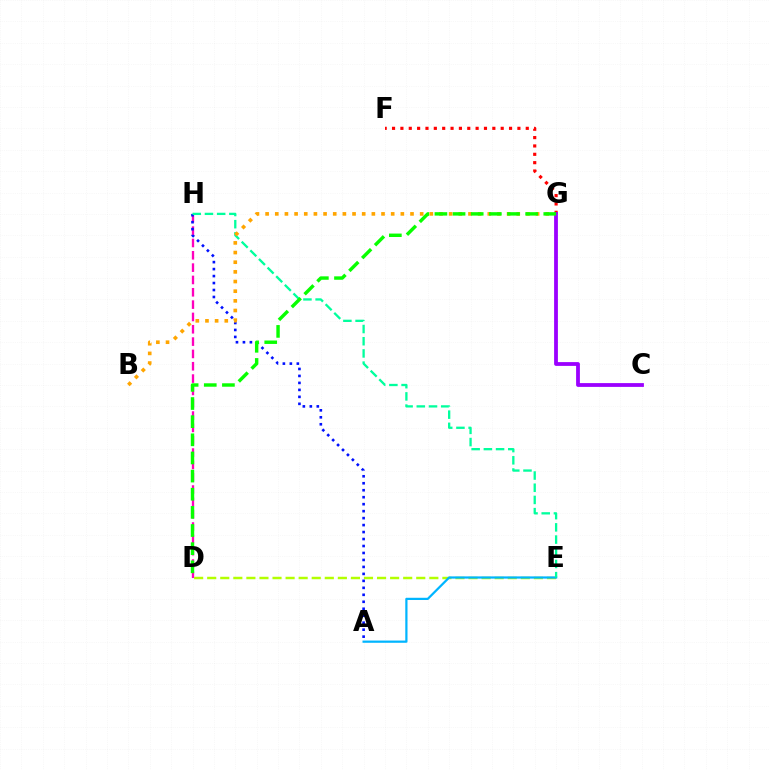{('D', 'H'): [{'color': '#ff00bd', 'line_style': 'dashed', 'thickness': 1.67}], ('D', 'E'): [{'color': '#b3ff00', 'line_style': 'dashed', 'thickness': 1.78}], ('F', 'G'): [{'color': '#ff0000', 'line_style': 'dotted', 'thickness': 2.27}], ('A', 'E'): [{'color': '#00b5ff', 'line_style': 'solid', 'thickness': 1.6}], ('A', 'H'): [{'color': '#0010ff', 'line_style': 'dotted', 'thickness': 1.89}], ('E', 'H'): [{'color': '#00ff9d', 'line_style': 'dashed', 'thickness': 1.66}], ('B', 'G'): [{'color': '#ffa500', 'line_style': 'dotted', 'thickness': 2.62}], ('C', 'G'): [{'color': '#9b00ff', 'line_style': 'solid', 'thickness': 2.73}], ('D', 'G'): [{'color': '#08ff00', 'line_style': 'dashed', 'thickness': 2.46}]}